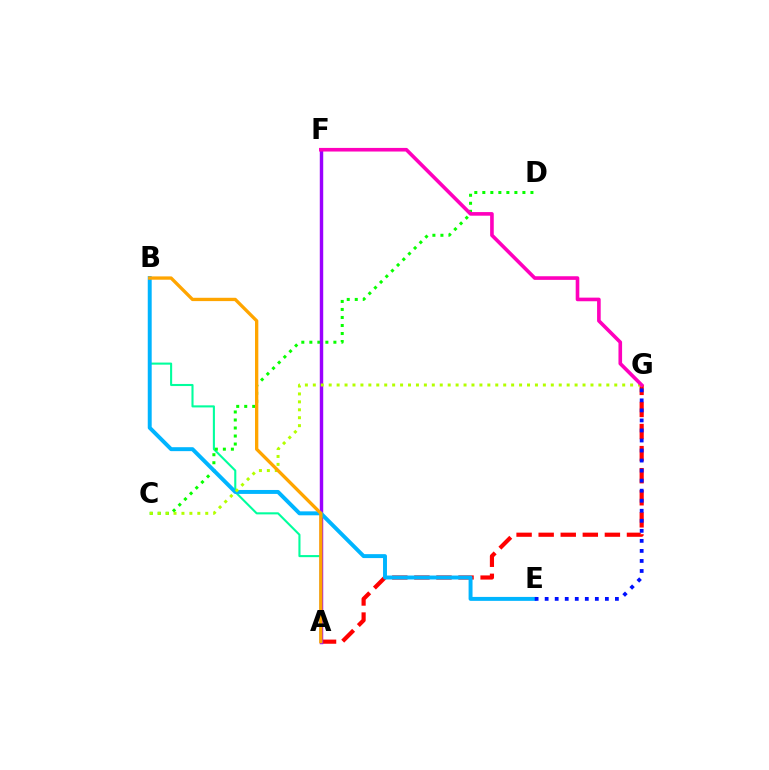{('A', 'B'): [{'color': '#00ff9d', 'line_style': 'solid', 'thickness': 1.51}, {'color': '#ffa500', 'line_style': 'solid', 'thickness': 2.39}], ('A', 'G'): [{'color': '#ff0000', 'line_style': 'dashed', 'thickness': 3.0}], ('C', 'D'): [{'color': '#08ff00', 'line_style': 'dotted', 'thickness': 2.18}], ('A', 'F'): [{'color': '#9b00ff', 'line_style': 'solid', 'thickness': 2.47}], ('B', 'E'): [{'color': '#00b5ff', 'line_style': 'solid', 'thickness': 2.84}], ('C', 'G'): [{'color': '#b3ff00', 'line_style': 'dotted', 'thickness': 2.16}], ('F', 'G'): [{'color': '#ff00bd', 'line_style': 'solid', 'thickness': 2.61}], ('E', 'G'): [{'color': '#0010ff', 'line_style': 'dotted', 'thickness': 2.73}]}